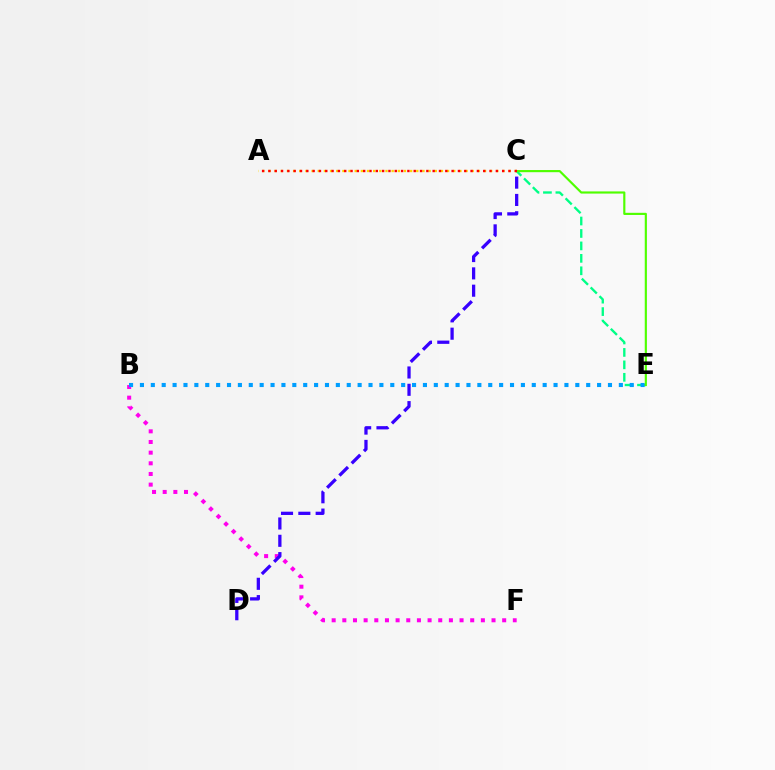{('B', 'F'): [{'color': '#ff00ed', 'line_style': 'dotted', 'thickness': 2.9}], ('C', 'D'): [{'color': '#3700ff', 'line_style': 'dashed', 'thickness': 2.35}], ('C', 'E'): [{'color': '#00ff86', 'line_style': 'dashed', 'thickness': 1.69}, {'color': '#4fff00', 'line_style': 'solid', 'thickness': 1.56}], ('B', 'E'): [{'color': '#009eff', 'line_style': 'dotted', 'thickness': 2.96}], ('A', 'C'): [{'color': '#ffd500', 'line_style': 'dotted', 'thickness': 1.67}, {'color': '#ff0000', 'line_style': 'dotted', 'thickness': 1.72}]}